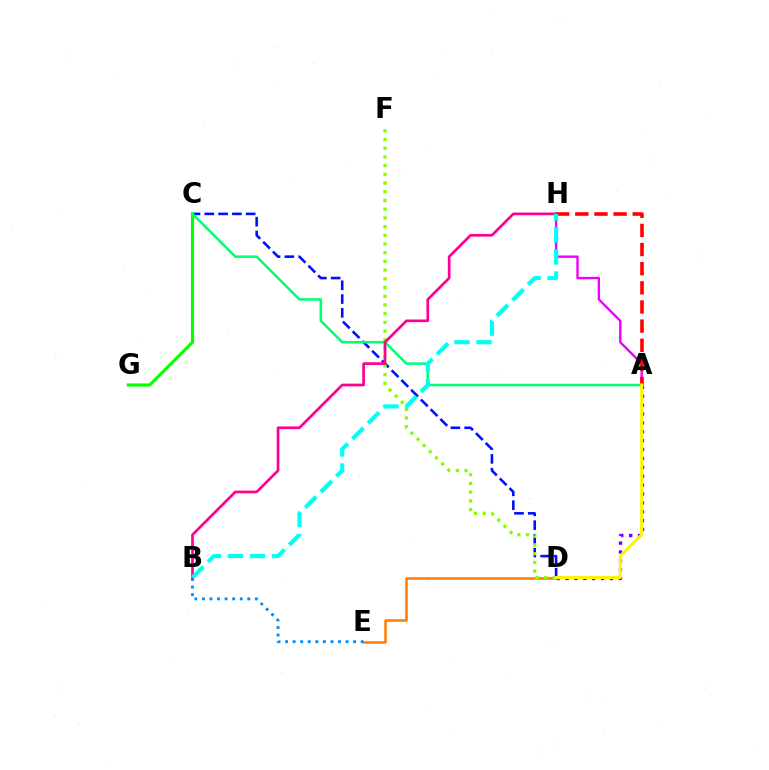{('A', 'H'): [{'color': '#ee00ff', 'line_style': 'solid', 'thickness': 1.71}, {'color': '#ff0000', 'line_style': 'dashed', 'thickness': 2.6}], ('A', 'D'): [{'color': '#7200ff', 'line_style': 'dotted', 'thickness': 2.41}, {'color': '#fcf500', 'line_style': 'solid', 'thickness': 2.14}], ('C', 'D'): [{'color': '#0010ff', 'line_style': 'dashed', 'thickness': 1.87}], ('D', 'E'): [{'color': '#ff7c00', 'line_style': 'solid', 'thickness': 1.81}], ('C', 'G'): [{'color': '#08ff00', 'line_style': 'solid', 'thickness': 2.28}], ('B', 'E'): [{'color': '#008cff', 'line_style': 'dotted', 'thickness': 2.05}], ('D', 'F'): [{'color': '#84ff00', 'line_style': 'dotted', 'thickness': 2.37}], ('A', 'C'): [{'color': '#00ff74', 'line_style': 'solid', 'thickness': 1.82}], ('B', 'H'): [{'color': '#ff0094', 'line_style': 'solid', 'thickness': 1.94}, {'color': '#00fff6', 'line_style': 'dashed', 'thickness': 2.99}]}